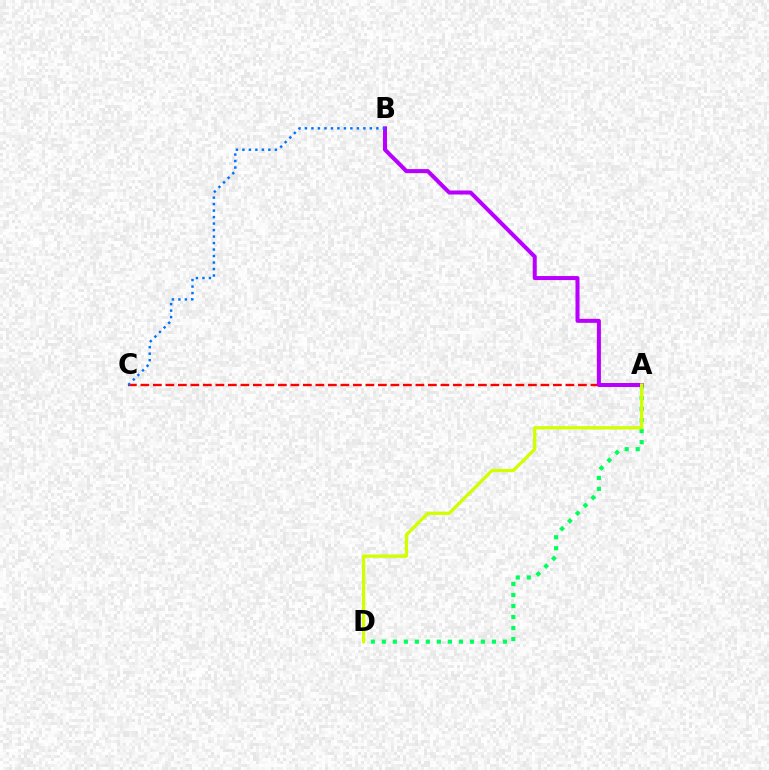{('A', 'C'): [{'color': '#ff0000', 'line_style': 'dashed', 'thickness': 1.7}], ('A', 'D'): [{'color': '#00ff5c', 'line_style': 'dotted', 'thickness': 2.99}, {'color': '#d1ff00', 'line_style': 'solid', 'thickness': 2.35}], ('A', 'B'): [{'color': '#b900ff', 'line_style': 'solid', 'thickness': 2.9}], ('B', 'C'): [{'color': '#0074ff', 'line_style': 'dotted', 'thickness': 1.76}]}